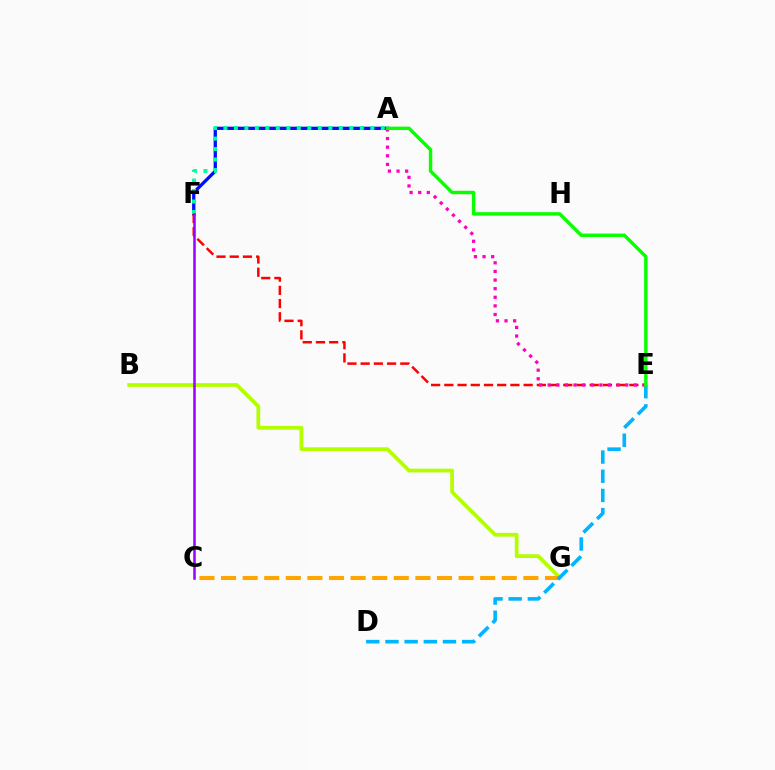{('A', 'F'): [{'color': '#0010ff', 'line_style': 'solid', 'thickness': 2.37}, {'color': '#00ff9d', 'line_style': 'dotted', 'thickness': 2.85}], ('E', 'F'): [{'color': '#ff0000', 'line_style': 'dashed', 'thickness': 1.8}], ('B', 'G'): [{'color': '#b3ff00', 'line_style': 'solid', 'thickness': 2.7}], ('A', 'E'): [{'color': '#ff00bd', 'line_style': 'dotted', 'thickness': 2.34}, {'color': '#08ff00', 'line_style': 'solid', 'thickness': 2.47}], ('C', 'G'): [{'color': '#ffa500', 'line_style': 'dashed', 'thickness': 2.93}], ('C', 'F'): [{'color': '#9b00ff', 'line_style': 'solid', 'thickness': 1.82}], ('D', 'E'): [{'color': '#00b5ff', 'line_style': 'dashed', 'thickness': 2.6}]}